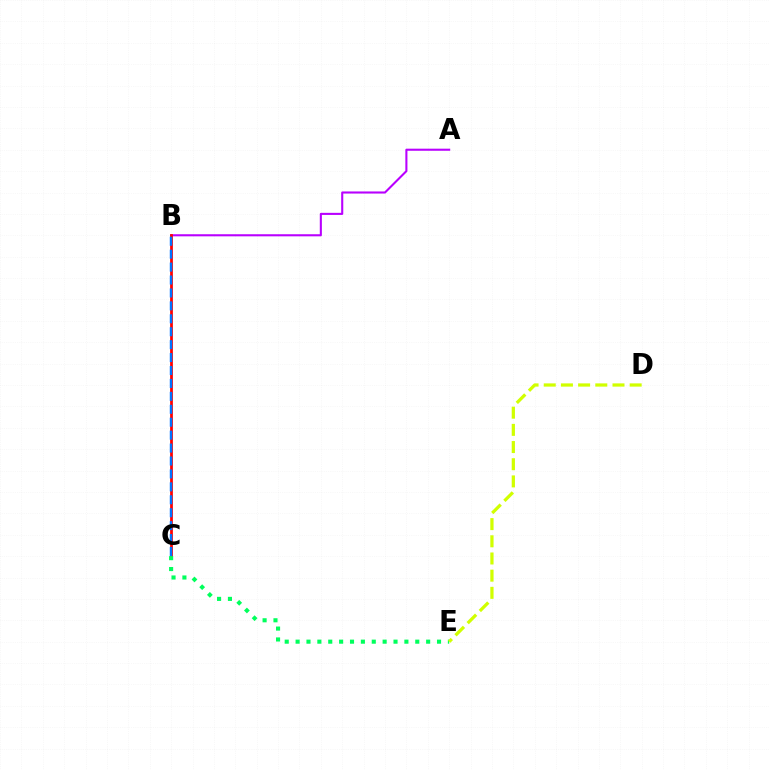{('A', 'B'): [{'color': '#b900ff', 'line_style': 'solid', 'thickness': 1.51}], ('B', 'C'): [{'color': '#ff0000', 'line_style': 'solid', 'thickness': 1.98}, {'color': '#0074ff', 'line_style': 'dashed', 'thickness': 1.76}], ('C', 'E'): [{'color': '#00ff5c', 'line_style': 'dotted', 'thickness': 2.96}], ('D', 'E'): [{'color': '#d1ff00', 'line_style': 'dashed', 'thickness': 2.33}]}